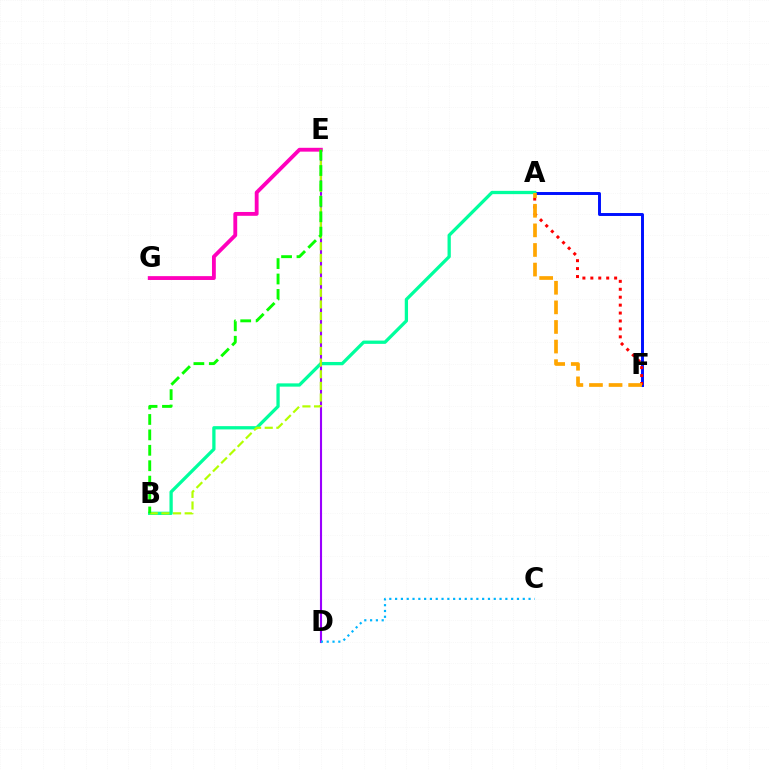{('A', 'F'): [{'color': '#0010ff', 'line_style': 'solid', 'thickness': 2.12}, {'color': '#ff0000', 'line_style': 'dotted', 'thickness': 2.15}, {'color': '#ffa500', 'line_style': 'dashed', 'thickness': 2.66}], ('A', 'B'): [{'color': '#00ff9d', 'line_style': 'solid', 'thickness': 2.36}], ('D', 'E'): [{'color': '#9b00ff', 'line_style': 'solid', 'thickness': 1.52}], ('C', 'D'): [{'color': '#00b5ff', 'line_style': 'dotted', 'thickness': 1.58}], ('E', 'G'): [{'color': '#ff00bd', 'line_style': 'solid', 'thickness': 2.77}], ('B', 'E'): [{'color': '#b3ff00', 'line_style': 'dashed', 'thickness': 1.58}, {'color': '#08ff00', 'line_style': 'dashed', 'thickness': 2.09}]}